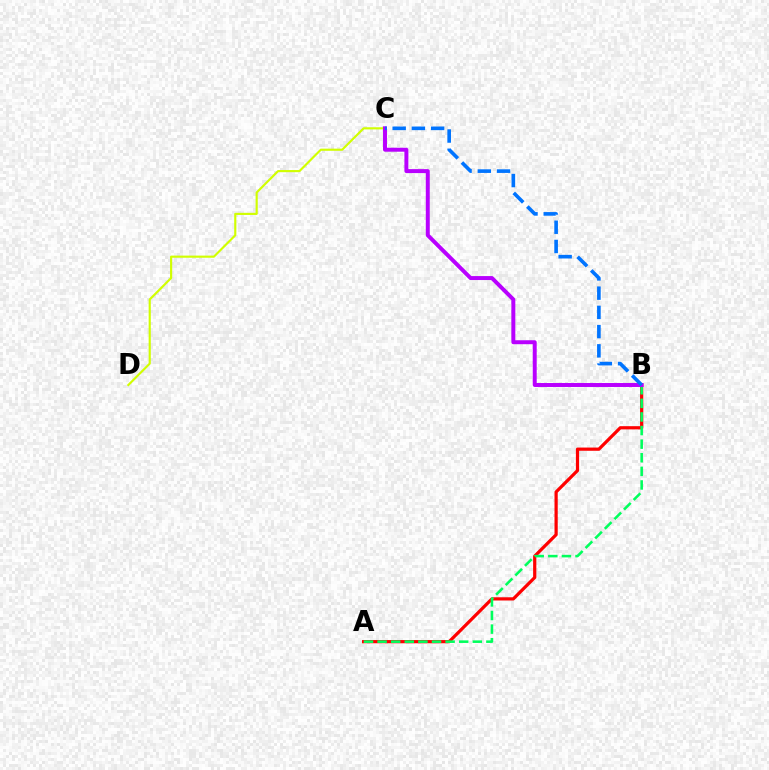{('A', 'B'): [{'color': '#ff0000', 'line_style': 'solid', 'thickness': 2.31}, {'color': '#00ff5c', 'line_style': 'dashed', 'thickness': 1.85}], ('C', 'D'): [{'color': '#d1ff00', 'line_style': 'solid', 'thickness': 1.55}], ('B', 'C'): [{'color': '#b900ff', 'line_style': 'solid', 'thickness': 2.85}, {'color': '#0074ff', 'line_style': 'dashed', 'thickness': 2.61}]}